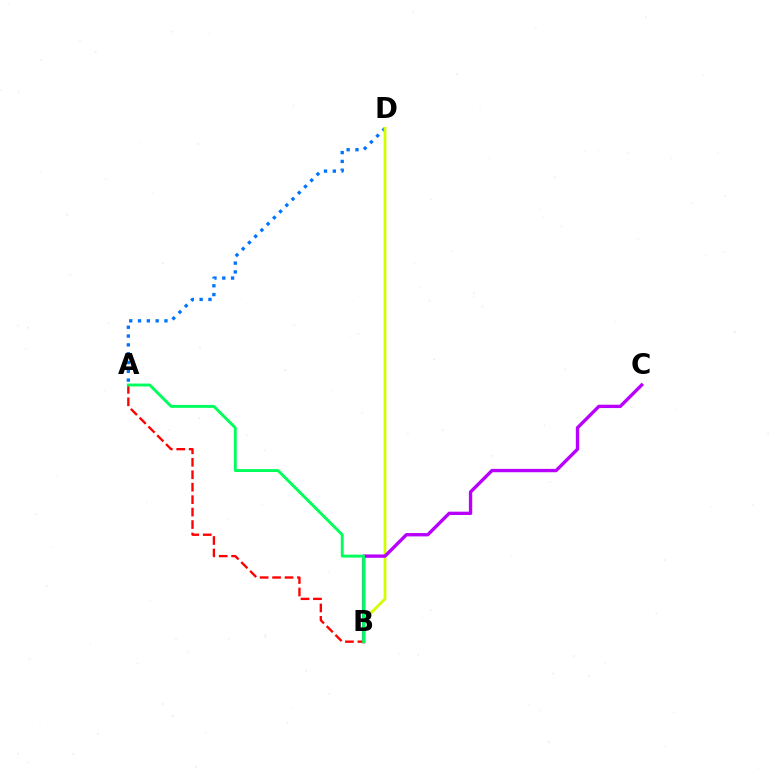{('A', 'D'): [{'color': '#0074ff', 'line_style': 'dotted', 'thickness': 2.39}], ('B', 'D'): [{'color': '#d1ff00', 'line_style': 'solid', 'thickness': 2.02}], ('B', 'C'): [{'color': '#b900ff', 'line_style': 'solid', 'thickness': 2.41}], ('A', 'B'): [{'color': '#ff0000', 'line_style': 'dashed', 'thickness': 1.69}, {'color': '#00ff5c', 'line_style': 'solid', 'thickness': 2.09}]}